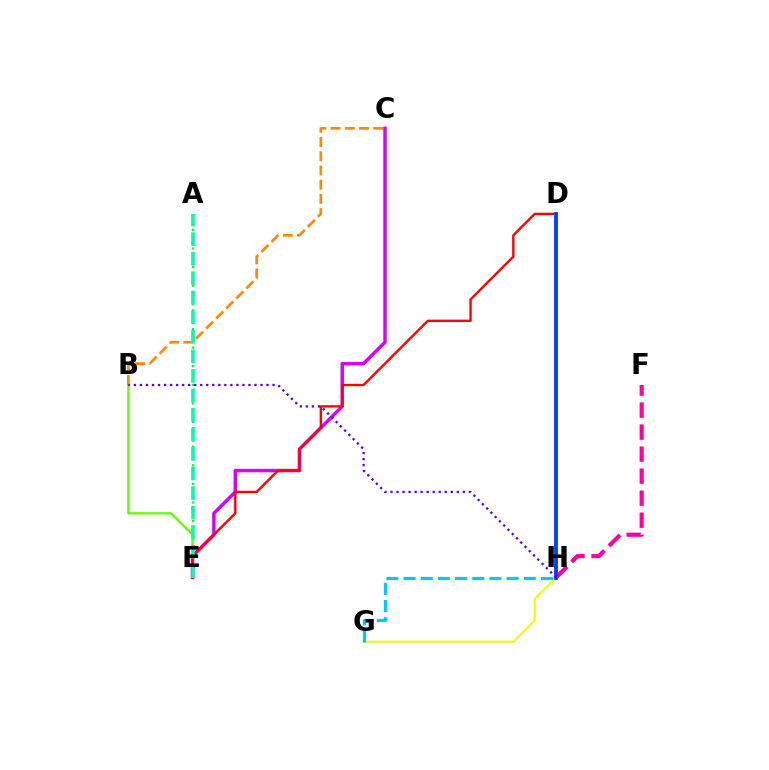{('F', 'H'): [{'color': '#ff00a0', 'line_style': 'dashed', 'thickness': 2.99}], ('A', 'E'): [{'color': '#00ff27', 'line_style': 'dotted', 'thickness': 1.68}, {'color': '#00ffaf', 'line_style': 'dashed', 'thickness': 2.65}], ('B', 'E'): [{'color': '#66ff00', 'line_style': 'solid', 'thickness': 1.69}], ('B', 'C'): [{'color': '#ff8800', 'line_style': 'dashed', 'thickness': 1.93}], ('C', 'E'): [{'color': '#d600ff', 'line_style': 'solid', 'thickness': 2.49}], ('D', 'E'): [{'color': '#ff0000', 'line_style': 'solid', 'thickness': 1.71}], ('G', 'H'): [{'color': '#eeff00', 'line_style': 'solid', 'thickness': 1.51}, {'color': '#00c7ff', 'line_style': 'dashed', 'thickness': 2.33}], ('D', 'H'): [{'color': '#003fff', 'line_style': 'solid', 'thickness': 2.76}], ('B', 'H'): [{'color': '#4f00ff', 'line_style': 'dotted', 'thickness': 1.64}]}